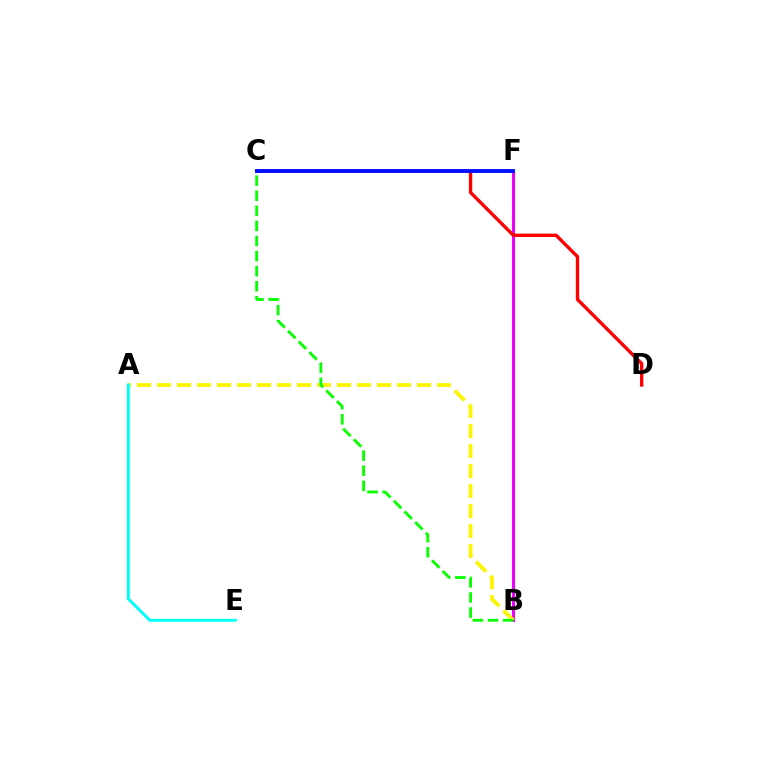{('B', 'F'): [{'color': '#ee00ff', 'line_style': 'solid', 'thickness': 2.19}], ('A', 'B'): [{'color': '#fcf500', 'line_style': 'dashed', 'thickness': 2.72}], ('C', 'D'): [{'color': '#ff0000', 'line_style': 'solid', 'thickness': 2.43}], ('A', 'E'): [{'color': '#00fff6', 'line_style': 'solid', 'thickness': 2.11}], ('B', 'C'): [{'color': '#08ff00', 'line_style': 'dashed', 'thickness': 2.05}], ('C', 'F'): [{'color': '#0010ff', 'line_style': 'solid', 'thickness': 2.79}]}